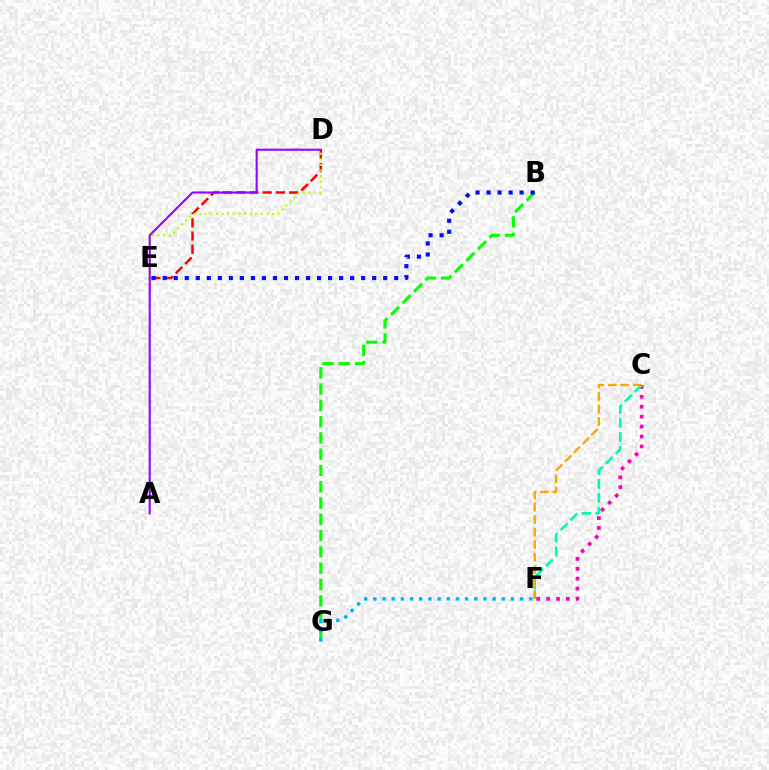{('B', 'G'): [{'color': '#08ff00', 'line_style': 'dashed', 'thickness': 2.21}], ('C', 'F'): [{'color': '#ff00bd', 'line_style': 'dotted', 'thickness': 2.7}, {'color': '#00ff9d', 'line_style': 'dashed', 'thickness': 1.9}, {'color': '#ffa500', 'line_style': 'dashed', 'thickness': 1.7}], ('D', 'E'): [{'color': '#ff0000', 'line_style': 'dashed', 'thickness': 1.8}, {'color': '#b3ff00', 'line_style': 'dotted', 'thickness': 1.52}], ('F', 'G'): [{'color': '#00b5ff', 'line_style': 'dotted', 'thickness': 2.49}], ('A', 'D'): [{'color': '#9b00ff', 'line_style': 'solid', 'thickness': 1.51}], ('B', 'E'): [{'color': '#0010ff', 'line_style': 'dotted', 'thickness': 3.0}]}